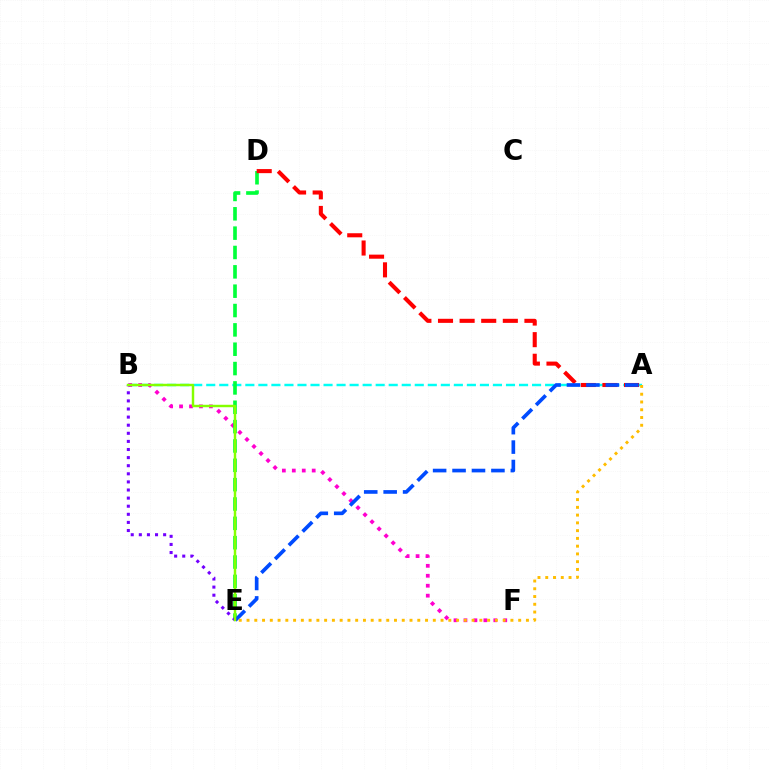{('A', 'B'): [{'color': '#00fff6', 'line_style': 'dashed', 'thickness': 1.77}], ('B', 'F'): [{'color': '#ff00cf', 'line_style': 'dotted', 'thickness': 2.7}], ('D', 'E'): [{'color': '#00ff39', 'line_style': 'dashed', 'thickness': 2.63}], ('A', 'D'): [{'color': '#ff0000', 'line_style': 'dashed', 'thickness': 2.94}], ('A', 'E'): [{'color': '#004bff', 'line_style': 'dashed', 'thickness': 2.64}, {'color': '#ffbd00', 'line_style': 'dotted', 'thickness': 2.11}], ('B', 'E'): [{'color': '#7200ff', 'line_style': 'dotted', 'thickness': 2.2}, {'color': '#84ff00', 'line_style': 'solid', 'thickness': 1.76}]}